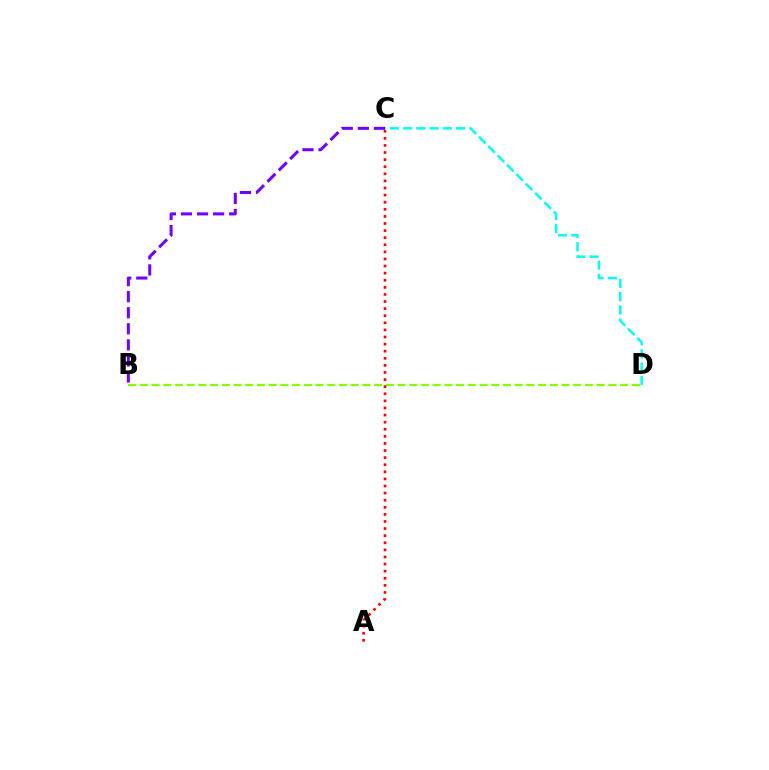{('B', 'D'): [{'color': '#84ff00', 'line_style': 'dashed', 'thickness': 1.59}], ('B', 'C'): [{'color': '#7200ff', 'line_style': 'dashed', 'thickness': 2.18}], ('C', 'D'): [{'color': '#00fff6', 'line_style': 'dashed', 'thickness': 1.8}], ('A', 'C'): [{'color': '#ff0000', 'line_style': 'dotted', 'thickness': 1.93}]}